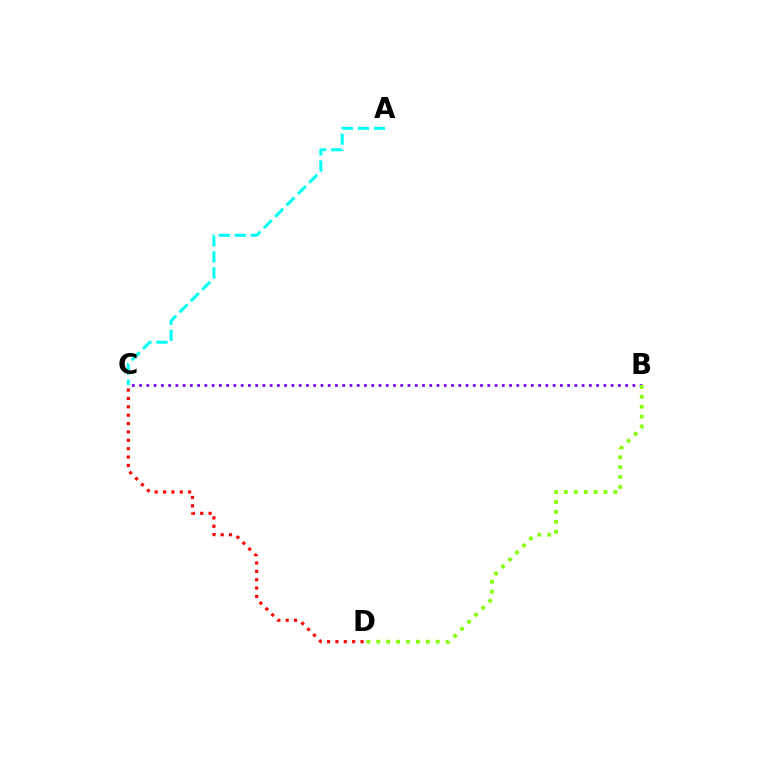{('A', 'C'): [{'color': '#00fff6', 'line_style': 'dashed', 'thickness': 2.18}], ('B', 'C'): [{'color': '#7200ff', 'line_style': 'dotted', 'thickness': 1.97}], ('C', 'D'): [{'color': '#ff0000', 'line_style': 'dotted', 'thickness': 2.27}], ('B', 'D'): [{'color': '#84ff00', 'line_style': 'dotted', 'thickness': 2.69}]}